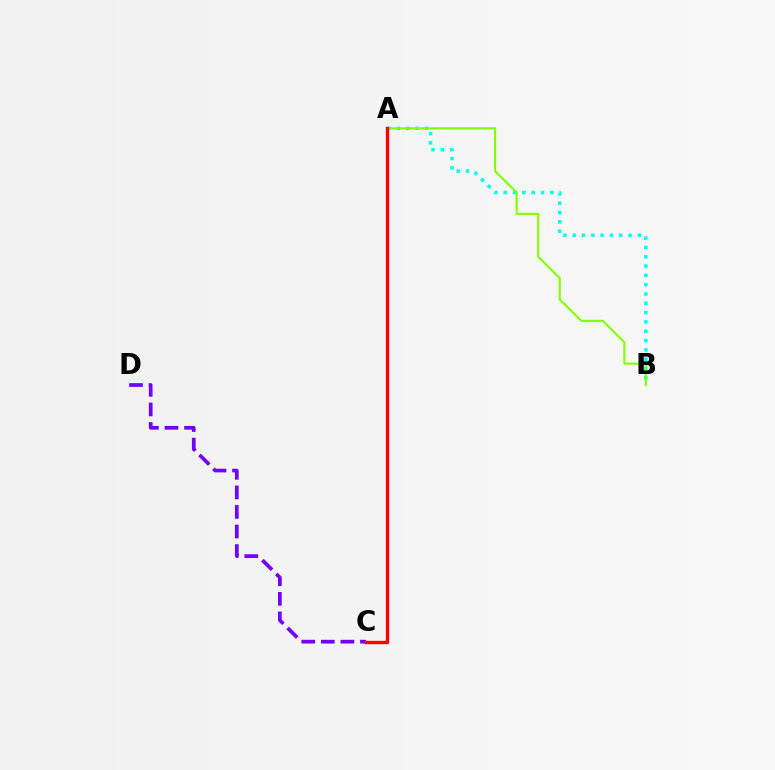{('C', 'D'): [{'color': '#7200ff', 'line_style': 'dashed', 'thickness': 2.66}], ('A', 'B'): [{'color': '#00fff6', 'line_style': 'dotted', 'thickness': 2.53}, {'color': '#84ff00', 'line_style': 'solid', 'thickness': 1.53}], ('A', 'C'): [{'color': '#ff0000', 'line_style': 'solid', 'thickness': 2.42}]}